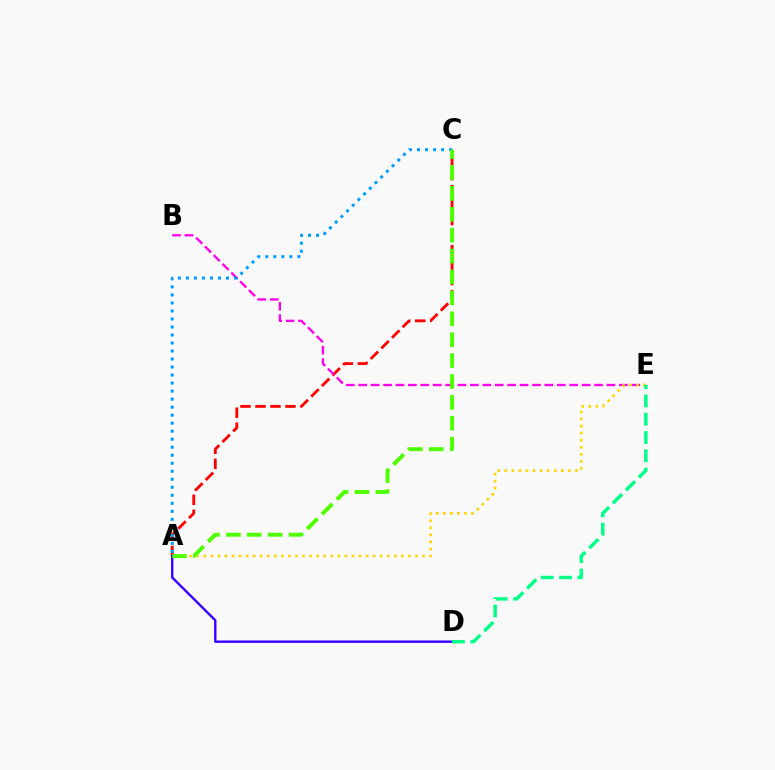{('A', 'C'): [{'color': '#ff0000', 'line_style': 'dashed', 'thickness': 2.04}, {'color': '#009eff', 'line_style': 'dotted', 'thickness': 2.18}, {'color': '#4fff00', 'line_style': 'dashed', 'thickness': 2.84}], ('B', 'E'): [{'color': '#ff00ed', 'line_style': 'dashed', 'thickness': 1.69}], ('A', 'D'): [{'color': '#3700ff', 'line_style': 'solid', 'thickness': 1.72}], ('A', 'E'): [{'color': '#ffd500', 'line_style': 'dotted', 'thickness': 1.92}], ('D', 'E'): [{'color': '#00ff86', 'line_style': 'dashed', 'thickness': 2.48}]}